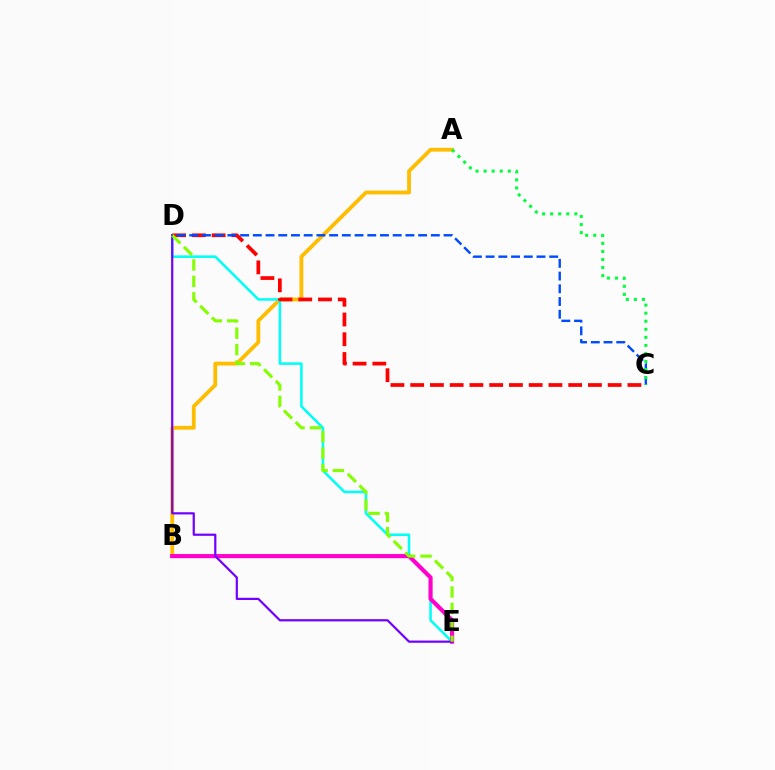{('A', 'B'): [{'color': '#ffbd00', 'line_style': 'solid', 'thickness': 2.74}], ('D', 'E'): [{'color': '#00fff6', 'line_style': 'solid', 'thickness': 1.83}, {'color': '#7200ff', 'line_style': 'solid', 'thickness': 1.59}, {'color': '#84ff00', 'line_style': 'dashed', 'thickness': 2.23}], ('B', 'E'): [{'color': '#ff00cf', 'line_style': 'solid', 'thickness': 2.97}], ('C', 'D'): [{'color': '#ff0000', 'line_style': 'dashed', 'thickness': 2.68}, {'color': '#004bff', 'line_style': 'dashed', 'thickness': 1.73}], ('A', 'C'): [{'color': '#00ff39', 'line_style': 'dotted', 'thickness': 2.19}]}